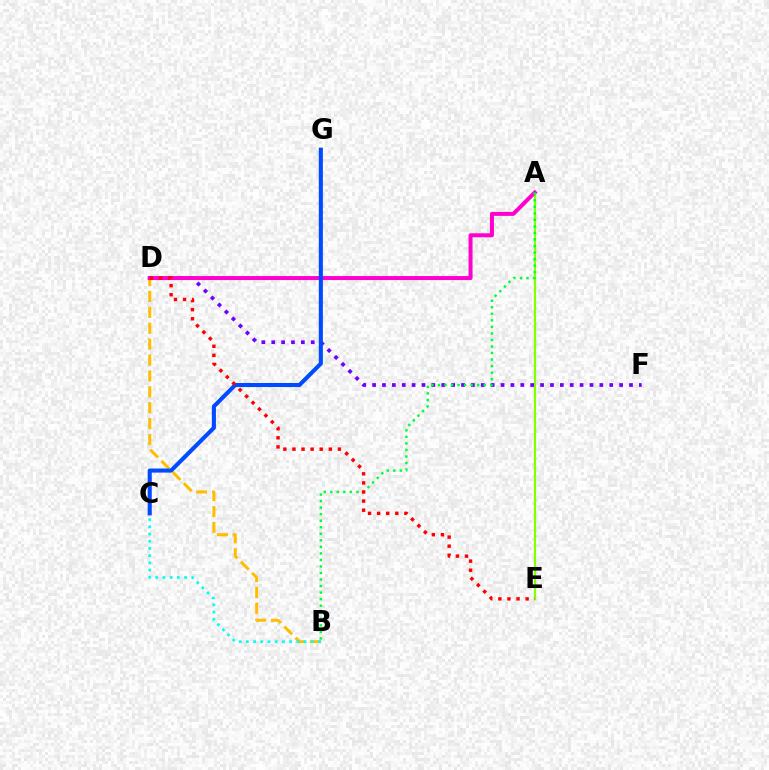{('A', 'E'): [{'color': '#84ff00', 'line_style': 'solid', 'thickness': 1.6}], ('B', 'D'): [{'color': '#ffbd00', 'line_style': 'dashed', 'thickness': 2.16}], ('B', 'C'): [{'color': '#00fff6', 'line_style': 'dotted', 'thickness': 1.96}], ('D', 'F'): [{'color': '#7200ff', 'line_style': 'dotted', 'thickness': 2.68}], ('A', 'D'): [{'color': '#ff00cf', 'line_style': 'solid', 'thickness': 2.87}], ('A', 'B'): [{'color': '#00ff39', 'line_style': 'dotted', 'thickness': 1.78}], ('C', 'G'): [{'color': '#004bff', 'line_style': 'solid', 'thickness': 2.94}], ('D', 'E'): [{'color': '#ff0000', 'line_style': 'dotted', 'thickness': 2.47}]}